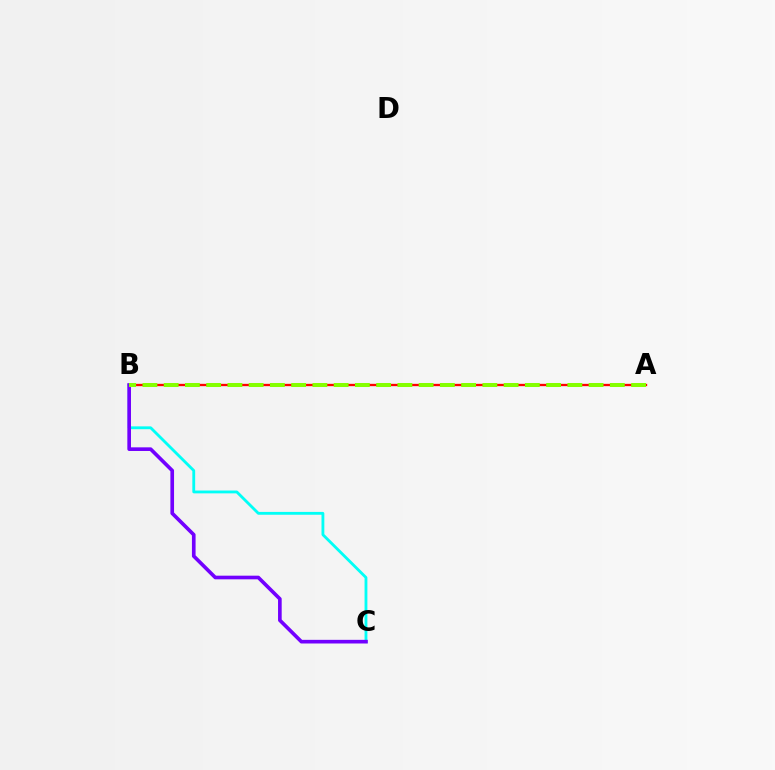{('B', 'C'): [{'color': '#00fff6', 'line_style': 'solid', 'thickness': 2.04}, {'color': '#7200ff', 'line_style': 'solid', 'thickness': 2.62}], ('A', 'B'): [{'color': '#ff0000', 'line_style': 'solid', 'thickness': 1.68}, {'color': '#84ff00', 'line_style': 'dashed', 'thickness': 2.89}]}